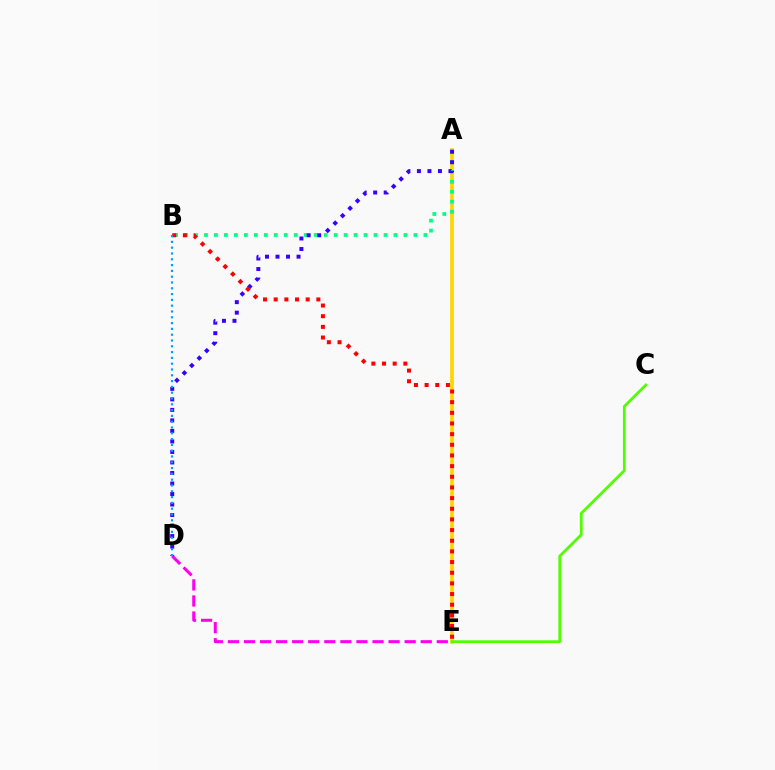{('A', 'E'): [{'color': '#ffd500', 'line_style': 'solid', 'thickness': 2.64}], ('D', 'E'): [{'color': '#ff00ed', 'line_style': 'dashed', 'thickness': 2.18}], ('A', 'B'): [{'color': '#00ff86', 'line_style': 'dotted', 'thickness': 2.71}], ('A', 'D'): [{'color': '#3700ff', 'line_style': 'dotted', 'thickness': 2.86}], ('B', 'E'): [{'color': '#ff0000', 'line_style': 'dotted', 'thickness': 2.9}], ('B', 'D'): [{'color': '#009eff', 'line_style': 'dotted', 'thickness': 1.58}], ('C', 'E'): [{'color': '#4fff00', 'line_style': 'solid', 'thickness': 1.96}]}